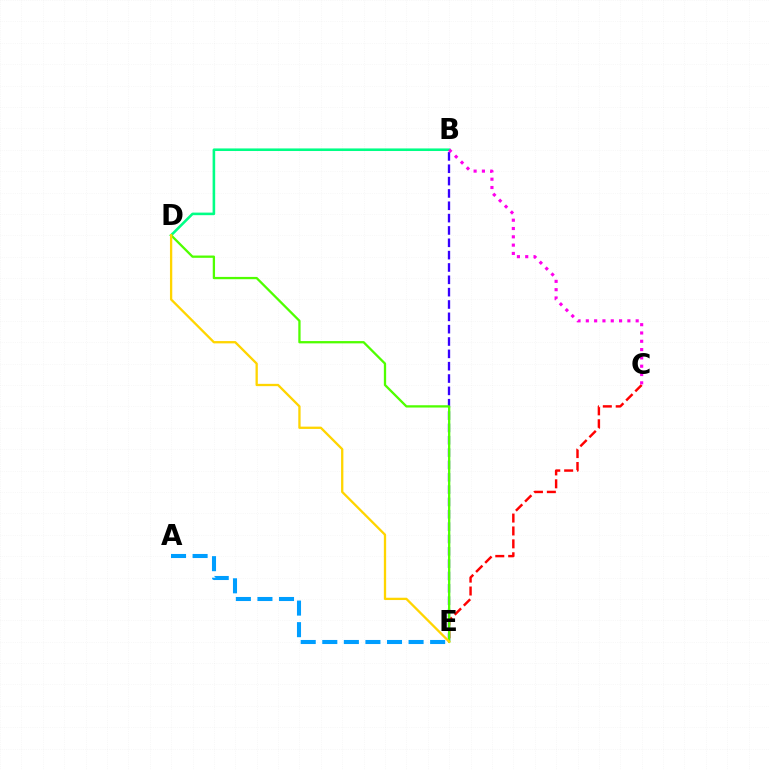{('B', 'E'): [{'color': '#3700ff', 'line_style': 'dashed', 'thickness': 1.68}], ('A', 'E'): [{'color': '#009eff', 'line_style': 'dashed', 'thickness': 2.93}], ('C', 'E'): [{'color': '#ff0000', 'line_style': 'dashed', 'thickness': 1.75}], ('B', 'D'): [{'color': '#00ff86', 'line_style': 'solid', 'thickness': 1.86}], ('D', 'E'): [{'color': '#4fff00', 'line_style': 'solid', 'thickness': 1.65}, {'color': '#ffd500', 'line_style': 'solid', 'thickness': 1.66}], ('B', 'C'): [{'color': '#ff00ed', 'line_style': 'dotted', 'thickness': 2.26}]}